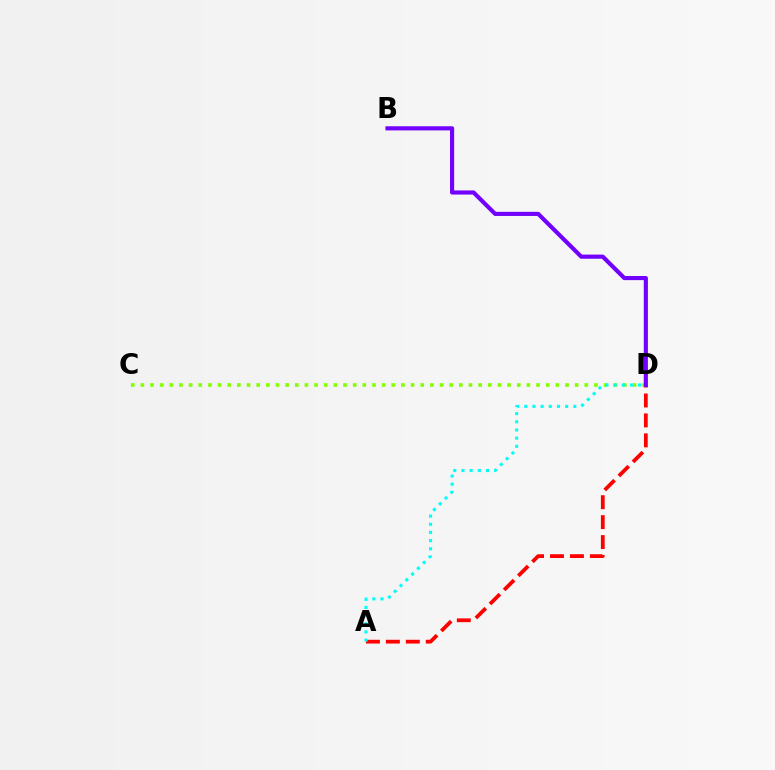{('C', 'D'): [{'color': '#84ff00', 'line_style': 'dotted', 'thickness': 2.62}], ('A', 'D'): [{'color': '#ff0000', 'line_style': 'dashed', 'thickness': 2.71}, {'color': '#00fff6', 'line_style': 'dotted', 'thickness': 2.22}], ('B', 'D'): [{'color': '#7200ff', 'line_style': 'solid', 'thickness': 2.98}]}